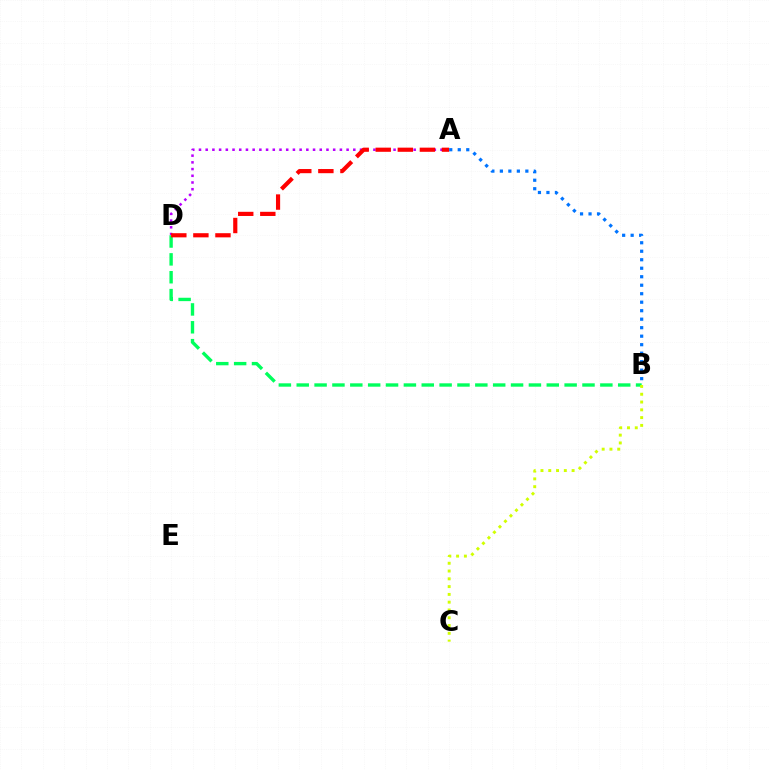{('A', 'D'): [{'color': '#b900ff', 'line_style': 'dotted', 'thickness': 1.82}, {'color': '#ff0000', 'line_style': 'dashed', 'thickness': 3.0}], ('B', 'D'): [{'color': '#00ff5c', 'line_style': 'dashed', 'thickness': 2.43}], ('B', 'C'): [{'color': '#d1ff00', 'line_style': 'dotted', 'thickness': 2.12}], ('A', 'B'): [{'color': '#0074ff', 'line_style': 'dotted', 'thickness': 2.31}]}